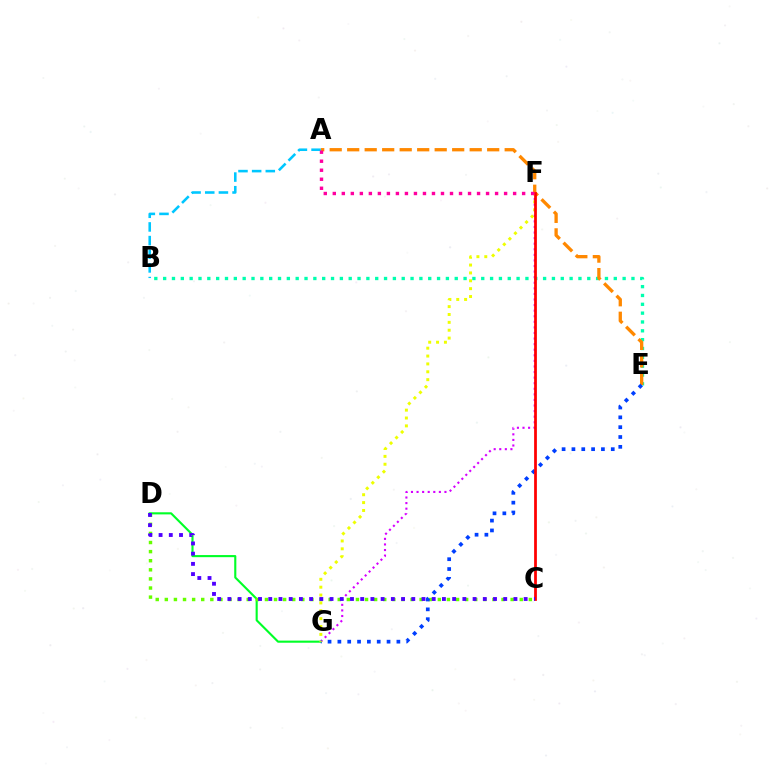{('B', 'E'): [{'color': '#00ffaf', 'line_style': 'dotted', 'thickness': 2.4}], ('D', 'G'): [{'color': '#00ff27', 'line_style': 'solid', 'thickness': 1.52}], ('A', 'E'): [{'color': '#ff8800', 'line_style': 'dashed', 'thickness': 2.38}], ('F', 'G'): [{'color': '#d600ff', 'line_style': 'dotted', 'thickness': 1.52}, {'color': '#eeff00', 'line_style': 'dotted', 'thickness': 2.14}], ('A', 'B'): [{'color': '#00c7ff', 'line_style': 'dashed', 'thickness': 1.86}], ('C', 'D'): [{'color': '#66ff00', 'line_style': 'dotted', 'thickness': 2.47}, {'color': '#4f00ff', 'line_style': 'dotted', 'thickness': 2.78}], ('E', 'G'): [{'color': '#003fff', 'line_style': 'dotted', 'thickness': 2.67}], ('C', 'F'): [{'color': '#ff0000', 'line_style': 'solid', 'thickness': 1.98}], ('A', 'F'): [{'color': '#ff00a0', 'line_style': 'dotted', 'thickness': 2.45}]}